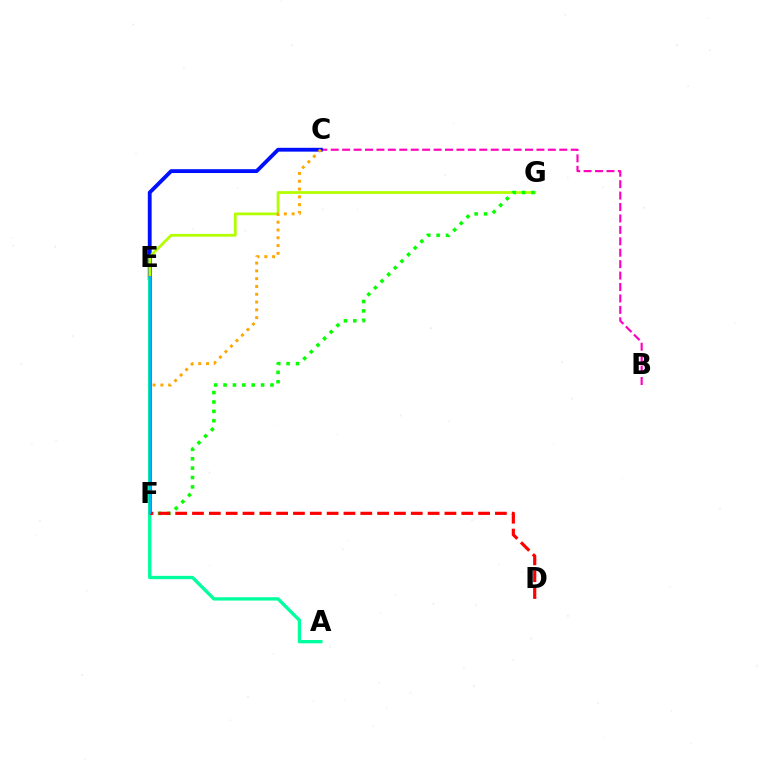{('B', 'C'): [{'color': '#ff00bd', 'line_style': 'dashed', 'thickness': 1.55}], ('C', 'E'): [{'color': '#0010ff', 'line_style': 'solid', 'thickness': 2.76}], ('E', 'G'): [{'color': '#b3ff00', 'line_style': 'solid', 'thickness': 1.99}], ('C', 'F'): [{'color': '#ffa500', 'line_style': 'dotted', 'thickness': 2.12}], ('F', 'G'): [{'color': '#08ff00', 'line_style': 'dotted', 'thickness': 2.55}], ('E', 'F'): [{'color': '#9b00ff', 'line_style': 'solid', 'thickness': 2.77}, {'color': '#00b5ff', 'line_style': 'solid', 'thickness': 1.59}], ('A', 'E'): [{'color': '#00ff9d', 'line_style': 'solid', 'thickness': 2.4}], ('D', 'F'): [{'color': '#ff0000', 'line_style': 'dashed', 'thickness': 2.29}]}